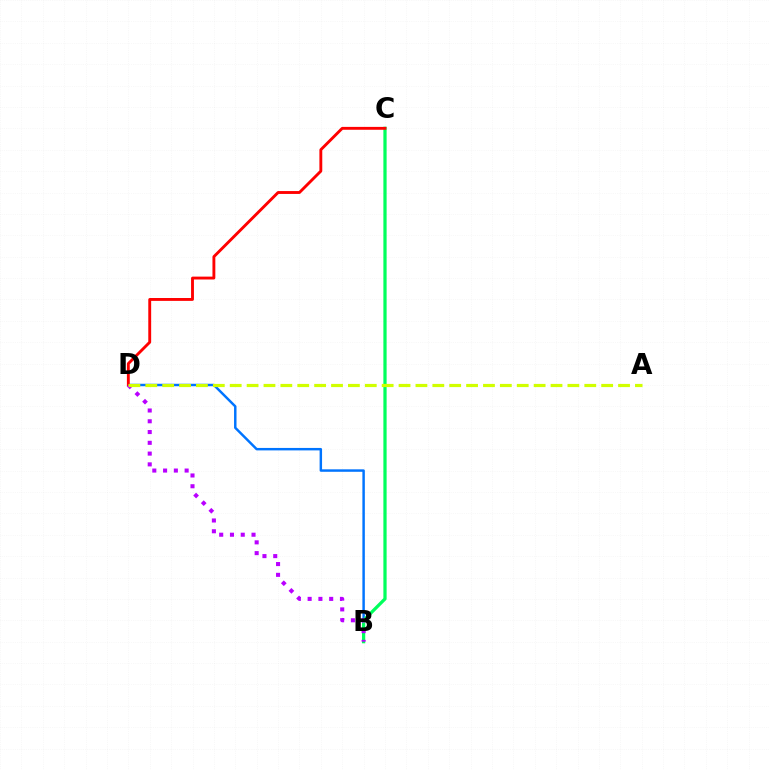{('B', 'D'): [{'color': '#0074ff', 'line_style': 'solid', 'thickness': 1.77}, {'color': '#b900ff', 'line_style': 'dotted', 'thickness': 2.93}], ('B', 'C'): [{'color': '#00ff5c', 'line_style': 'solid', 'thickness': 2.34}], ('C', 'D'): [{'color': '#ff0000', 'line_style': 'solid', 'thickness': 2.07}], ('A', 'D'): [{'color': '#d1ff00', 'line_style': 'dashed', 'thickness': 2.29}]}